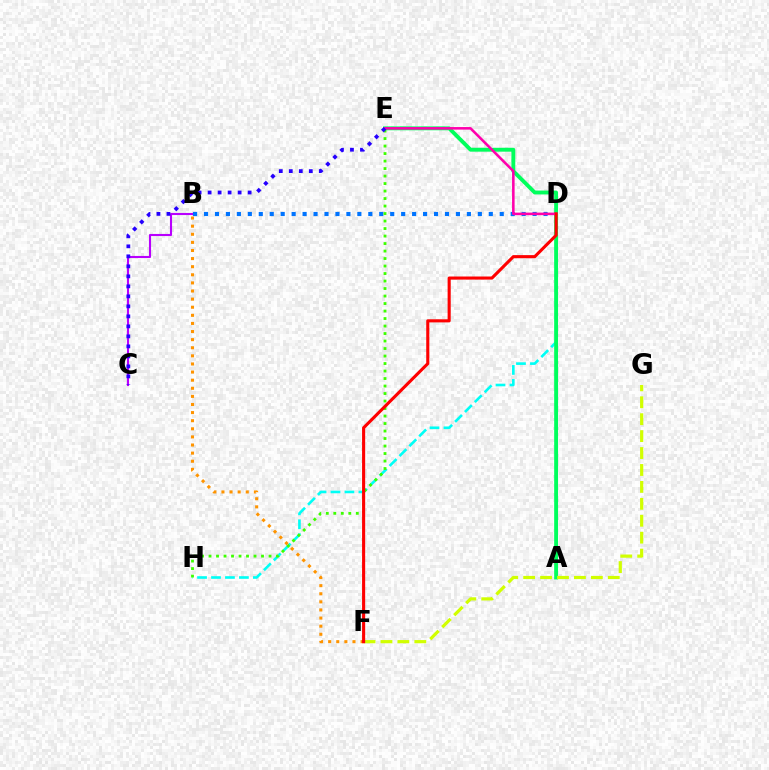{('D', 'H'): [{'color': '#00fff6', 'line_style': 'dashed', 'thickness': 1.9}], ('B', 'C'): [{'color': '#b900ff', 'line_style': 'solid', 'thickness': 1.52}], ('B', 'D'): [{'color': '#0074ff', 'line_style': 'dotted', 'thickness': 2.98}], ('A', 'E'): [{'color': '#00ff5c', 'line_style': 'solid', 'thickness': 2.8}], ('D', 'E'): [{'color': '#ff00ac', 'line_style': 'solid', 'thickness': 1.84}], ('E', 'H'): [{'color': '#3dff00', 'line_style': 'dotted', 'thickness': 2.04}], ('F', 'G'): [{'color': '#d1ff00', 'line_style': 'dashed', 'thickness': 2.3}], ('C', 'E'): [{'color': '#2500ff', 'line_style': 'dotted', 'thickness': 2.72}], ('B', 'F'): [{'color': '#ff9400', 'line_style': 'dotted', 'thickness': 2.2}], ('D', 'F'): [{'color': '#ff0000', 'line_style': 'solid', 'thickness': 2.23}]}